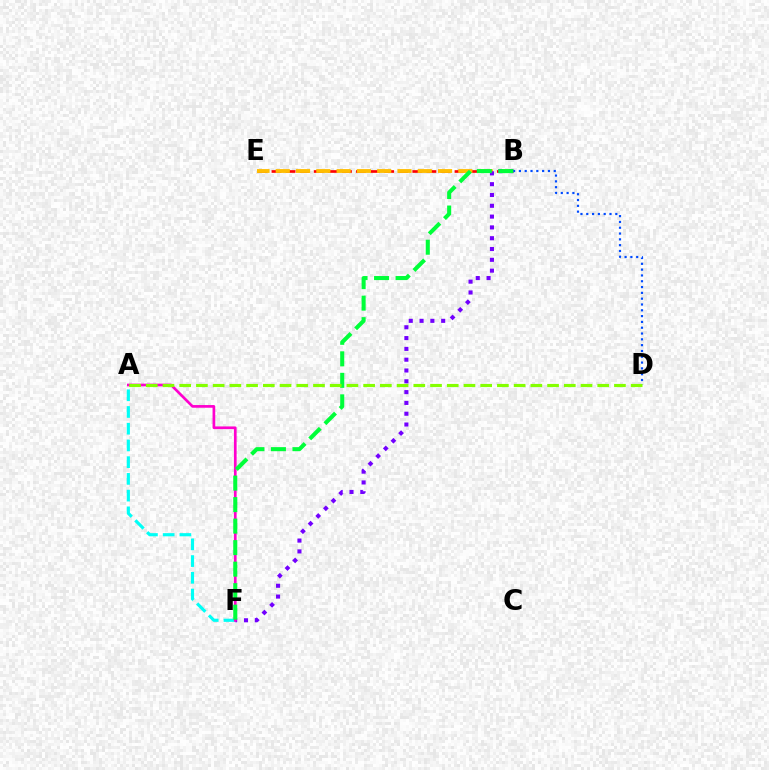{('B', 'E'): [{'color': '#ff0000', 'line_style': 'dashed', 'thickness': 1.91}, {'color': '#ffbd00', 'line_style': 'dashed', 'thickness': 2.76}], ('B', 'D'): [{'color': '#004bff', 'line_style': 'dotted', 'thickness': 1.58}], ('A', 'F'): [{'color': '#00fff6', 'line_style': 'dashed', 'thickness': 2.27}, {'color': '#ff00cf', 'line_style': 'solid', 'thickness': 1.93}], ('B', 'F'): [{'color': '#7200ff', 'line_style': 'dotted', 'thickness': 2.94}, {'color': '#00ff39', 'line_style': 'dashed', 'thickness': 2.92}], ('A', 'D'): [{'color': '#84ff00', 'line_style': 'dashed', 'thickness': 2.27}]}